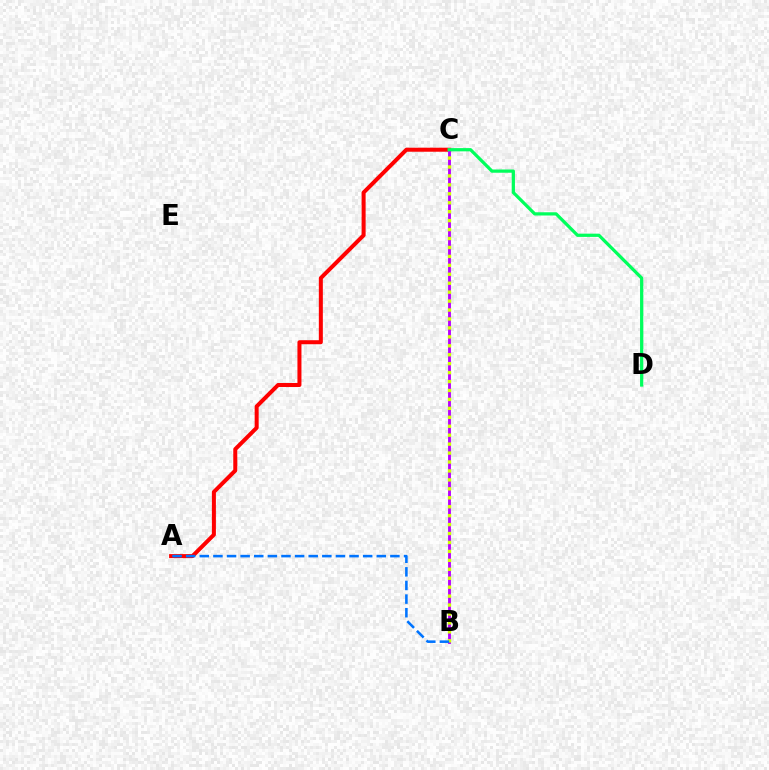{('A', 'C'): [{'color': '#ff0000', 'line_style': 'solid', 'thickness': 2.89}], ('B', 'C'): [{'color': '#b900ff', 'line_style': 'solid', 'thickness': 2.06}, {'color': '#d1ff00', 'line_style': 'dotted', 'thickness': 2.43}], ('A', 'B'): [{'color': '#0074ff', 'line_style': 'dashed', 'thickness': 1.85}], ('C', 'D'): [{'color': '#00ff5c', 'line_style': 'solid', 'thickness': 2.33}]}